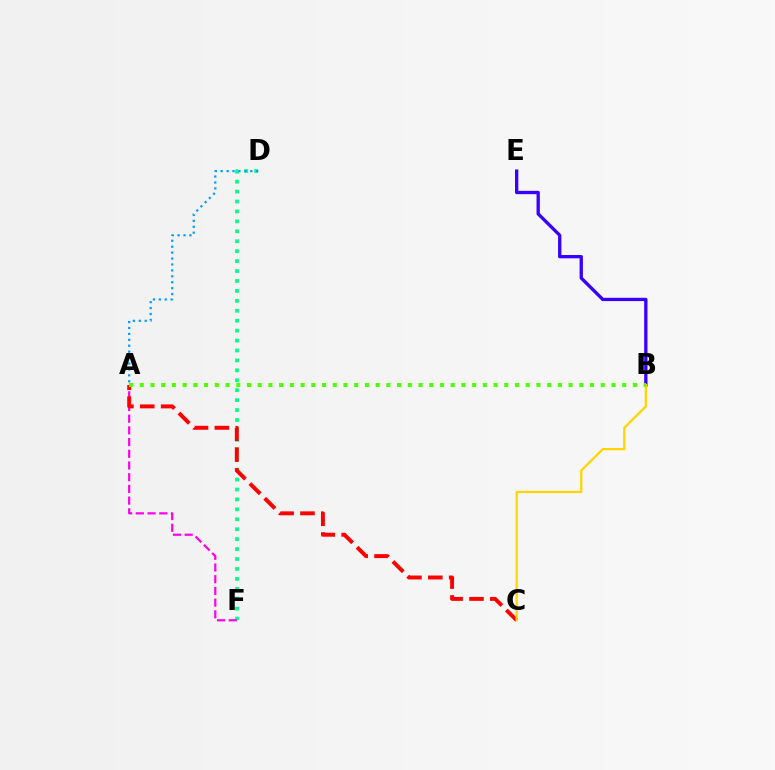{('D', 'F'): [{'color': '#00ff86', 'line_style': 'dotted', 'thickness': 2.7}], ('A', 'F'): [{'color': '#ff00ed', 'line_style': 'dashed', 'thickness': 1.59}], ('A', 'C'): [{'color': '#ff0000', 'line_style': 'dashed', 'thickness': 2.83}], ('B', 'E'): [{'color': '#3700ff', 'line_style': 'solid', 'thickness': 2.38}], ('A', 'D'): [{'color': '#009eff', 'line_style': 'dotted', 'thickness': 1.61}], ('B', 'C'): [{'color': '#ffd500', 'line_style': 'solid', 'thickness': 1.63}], ('A', 'B'): [{'color': '#4fff00', 'line_style': 'dotted', 'thickness': 2.91}]}